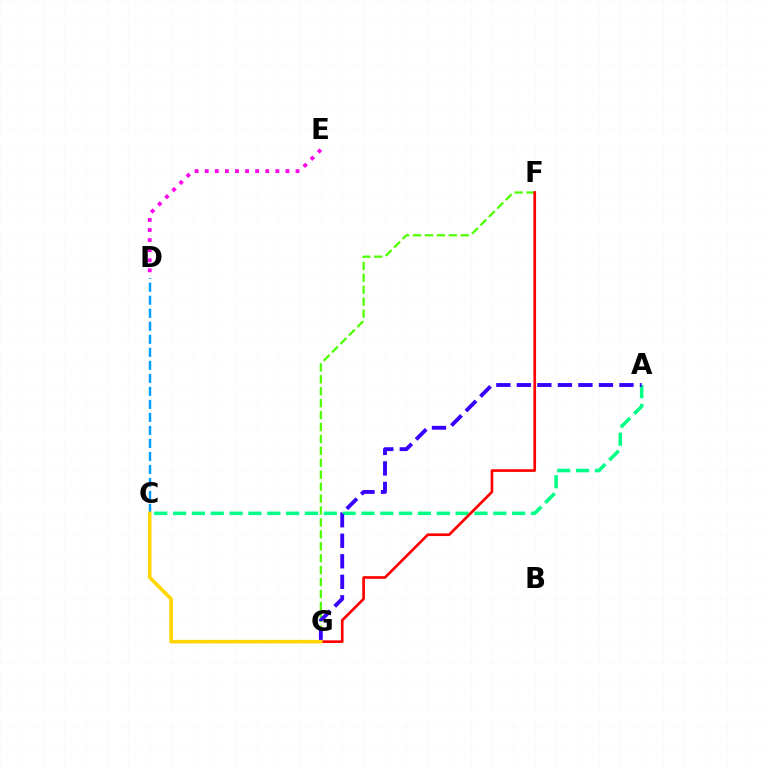{('A', 'C'): [{'color': '#00ff86', 'line_style': 'dashed', 'thickness': 2.56}], ('F', 'G'): [{'color': '#4fff00', 'line_style': 'dashed', 'thickness': 1.62}, {'color': '#ff0000', 'line_style': 'solid', 'thickness': 1.93}], ('D', 'E'): [{'color': '#ff00ed', 'line_style': 'dotted', 'thickness': 2.74}], ('A', 'G'): [{'color': '#3700ff', 'line_style': 'dashed', 'thickness': 2.79}], ('C', 'D'): [{'color': '#009eff', 'line_style': 'dashed', 'thickness': 1.77}], ('C', 'G'): [{'color': '#ffd500', 'line_style': 'solid', 'thickness': 2.57}]}